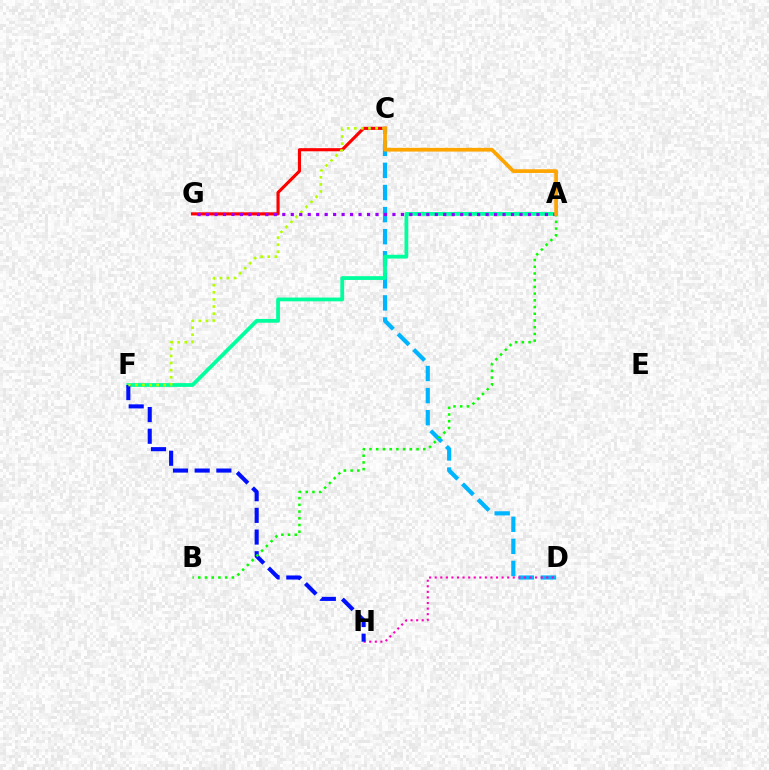{('C', 'G'): [{'color': '#ff0000', 'line_style': 'solid', 'thickness': 2.26}], ('C', 'D'): [{'color': '#00b5ff', 'line_style': 'dashed', 'thickness': 3.0}], ('D', 'H'): [{'color': '#ff00bd', 'line_style': 'dotted', 'thickness': 1.52}], ('A', 'F'): [{'color': '#00ff9d', 'line_style': 'solid', 'thickness': 2.72}], ('F', 'H'): [{'color': '#0010ff', 'line_style': 'dashed', 'thickness': 2.95}], ('C', 'F'): [{'color': '#b3ff00', 'line_style': 'dotted', 'thickness': 1.93}], ('A', 'G'): [{'color': '#9b00ff', 'line_style': 'dotted', 'thickness': 2.3}], ('A', 'B'): [{'color': '#08ff00', 'line_style': 'dotted', 'thickness': 1.83}], ('A', 'C'): [{'color': '#ffa500', 'line_style': 'solid', 'thickness': 2.68}]}